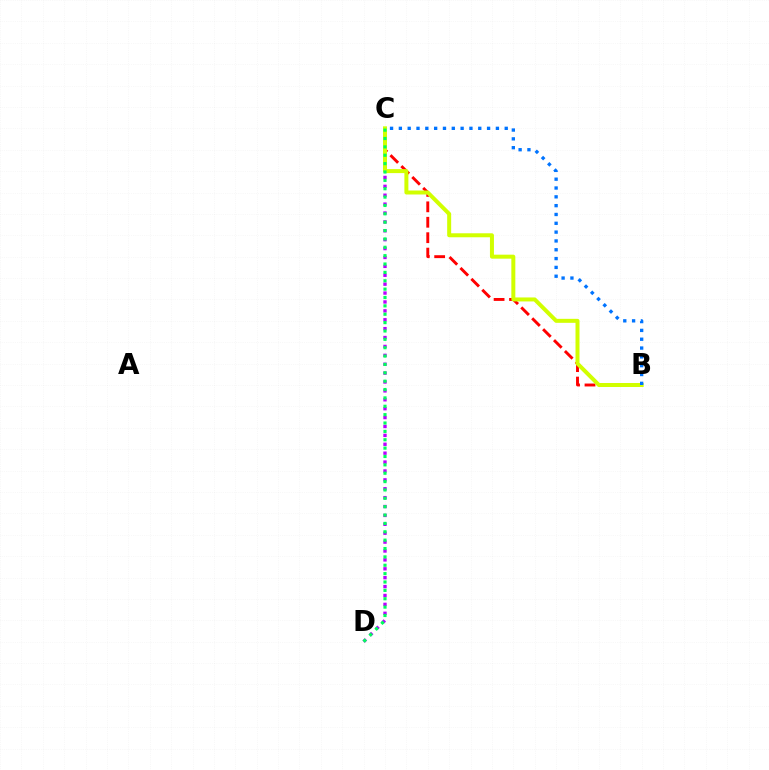{('B', 'C'): [{'color': '#ff0000', 'line_style': 'dashed', 'thickness': 2.1}, {'color': '#d1ff00', 'line_style': 'solid', 'thickness': 2.87}, {'color': '#0074ff', 'line_style': 'dotted', 'thickness': 2.4}], ('C', 'D'): [{'color': '#b900ff', 'line_style': 'dotted', 'thickness': 2.42}, {'color': '#00ff5c', 'line_style': 'dotted', 'thickness': 2.27}]}